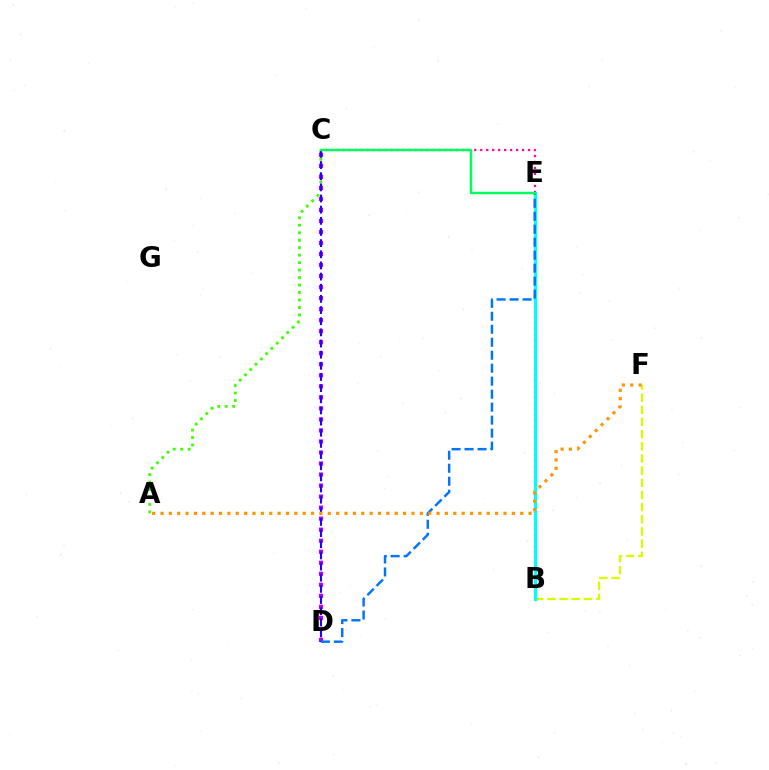{('A', 'C'): [{'color': '#3dff00', 'line_style': 'dotted', 'thickness': 2.03}], ('B', 'F'): [{'color': '#d1ff00', 'line_style': 'dashed', 'thickness': 1.65}], ('C', 'D'): [{'color': '#b900ff', 'line_style': 'dotted', 'thickness': 3.0}, {'color': '#2500ff', 'line_style': 'dashed', 'thickness': 1.52}], ('B', 'E'): [{'color': '#ff0000', 'line_style': 'dotted', 'thickness': 1.56}, {'color': '#00fff6', 'line_style': 'solid', 'thickness': 2.31}], ('D', 'E'): [{'color': '#0074ff', 'line_style': 'dashed', 'thickness': 1.76}], ('C', 'E'): [{'color': '#ff00ac', 'line_style': 'dotted', 'thickness': 1.62}, {'color': '#00ff5c', 'line_style': 'solid', 'thickness': 1.78}], ('A', 'F'): [{'color': '#ff9400', 'line_style': 'dotted', 'thickness': 2.27}]}